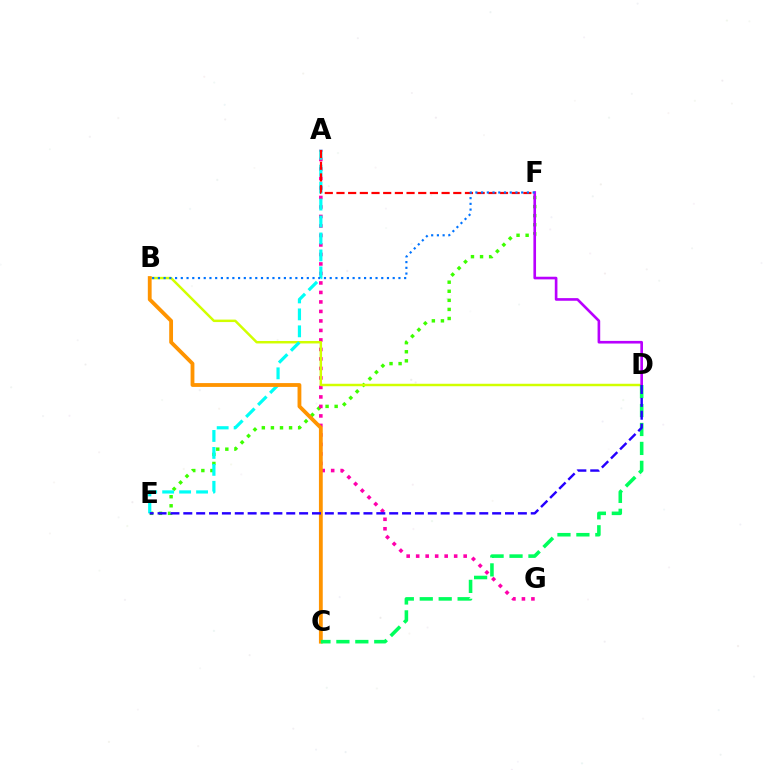{('E', 'F'): [{'color': '#3dff00', 'line_style': 'dotted', 'thickness': 2.47}], ('A', 'G'): [{'color': '#ff00ac', 'line_style': 'dotted', 'thickness': 2.58}], ('B', 'D'): [{'color': '#d1ff00', 'line_style': 'solid', 'thickness': 1.78}], ('A', 'E'): [{'color': '#00fff6', 'line_style': 'dashed', 'thickness': 2.3}], ('D', 'F'): [{'color': '#b900ff', 'line_style': 'solid', 'thickness': 1.9}], ('B', 'C'): [{'color': '#ff9400', 'line_style': 'solid', 'thickness': 2.75}], ('A', 'F'): [{'color': '#ff0000', 'line_style': 'dashed', 'thickness': 1.59}], ('C', 'D'): [{'color': '#00ff5c', 'line_style': 'dashed', 'thickness': 2.57}], ('D', 'E'): [{'color': '#2500ff', 'line_style': 'dashed', 'thickness': 1.75}], ('B', 'F'): [{'color': '#0074ff', 'line_style': 'dotted', 'thickness': 1.56}]}